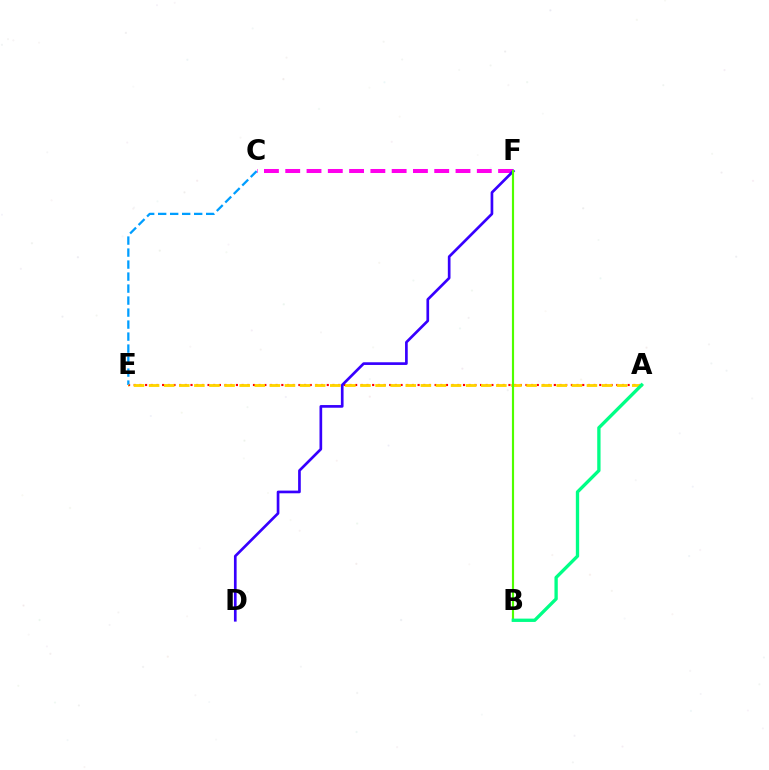{('C', 'F'): [{'color': '#ff00ed', 'line_style': 'dashed', 'thickness': 2.89}], ('A', 'E'): [{'color': '#ff0000', 'line_style': 'dotted', 'thickness': 1.54}, {'color': '#ffd500', 'line_style': 'dashed', 'thickness': 2.05}], ('D', 'F'): [{'color': '#3700ff', 'line_style': 'solid', 'thickness': 1.93}], ('C', 'E'): [{'color': '#009eff', 'line_style': 'dashed', 'thickness': 1.63}], ('B', 'F'): [{'color': '#4fff00', 'line_style': 'solid', 'thickness': 1.55}], ('A', 'B'): [{'color': '#00ff86', 'line_style': 'solid', 'thickness': 2.4}]}